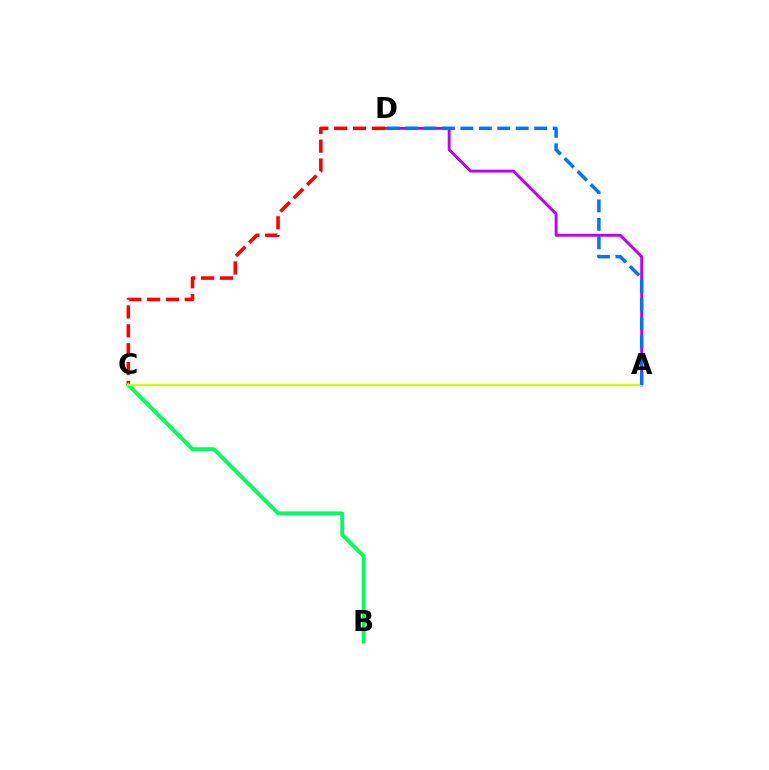{('A', 'D'): [{'color': '#b900ff', 'line_style': 'solid', 'thickness': 2.08}, {'color': '#0074ff', 'line_style': 'dashed', 'thickness': 2.51}], ('C', 'D'): [{'color': '#ff0000', 'line_style': 'dashed', 'thickness': 2.56}], ('B', 'C'): [{'color': '#00ff5c', 'line_style': 'solid', 'thickness': 2.77}], ('A', 'C'): [{'color': '#d1ff00', 'line_style': 'solid', 'thickness': 1.57}]}